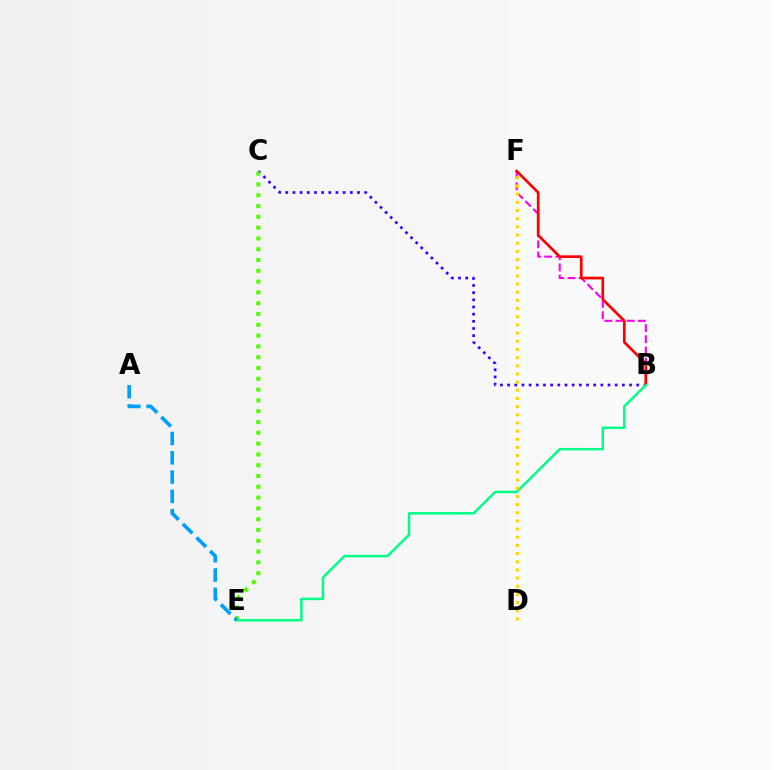{('B', 'C'): [{'color': '#3700ff', 'line_style': 'dotted', 'thickness': 1.95}], ('B', 'F'): [{'color': '#ff00ed', 'line_style': 'dashed', 'thickness': 1.52}, {'color': '#ff0000', 'line_style': 'solid', 'thickness': 1.95}], ('B', 'E'): [{'color': '#00ff86', 'line_style': 'solid', 'thickness': 1.79}], ('D', 'F'): [{'color': '#ffd500', 'line_style': 'dotted', 'thickness': 2.22}], ('C', 'E'): [{'color': '#4fff00', 'line_style': 'dotted', 'thickness': 2.93}], ('A', 'E'): [{'color': '#009eff', 'line_style': 'dashed', 'thickness': 2.62}]}